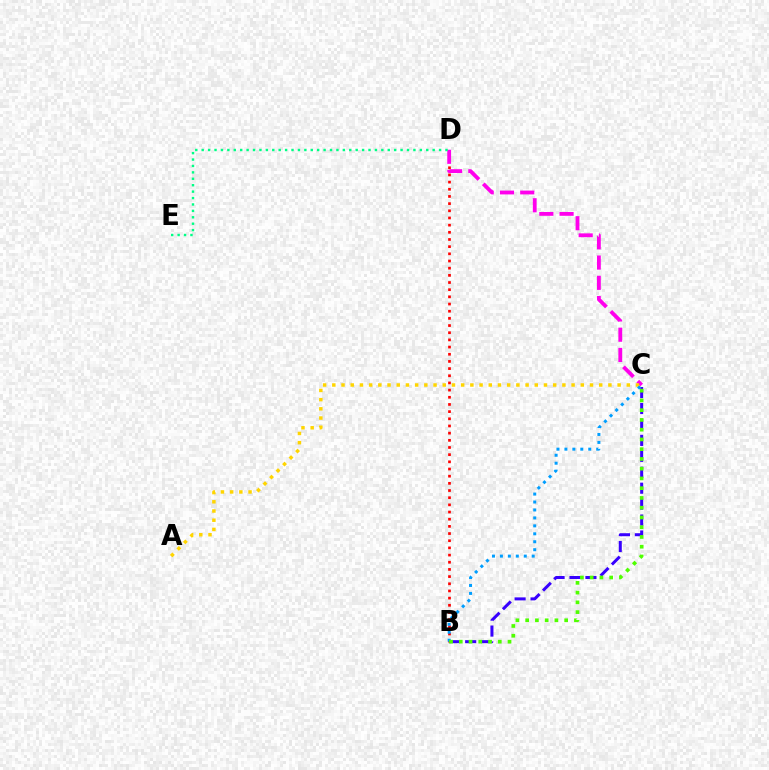{('B', 'C'): [{'color': '#3700ff', 'line_style': 'dashed', 'thickness': 2.17}, {'color': '#009eff', 'line_style': 'dotted', 'thickness': 2.16}, {'color': '#4fff00', 'line_style': 'dotted', 'thickness': 2.65}], ('B', 'D'): [{'color': '#ff0000', 'line_style': 'dotted', 'thickness': 1.95}], ('C', 'D'): [{'color': '#ff00ed', 'line_style': 'dashed', 'thickness': 2.75}], ('D', 'E'): [{'color': '#00ff86', 'line_style': 'dotted', 'thickness': 1.74}], ('A', 'C'): [{'color': '#ffd500', 'line_style': 'dotted', 'thickness': 2.5}]}